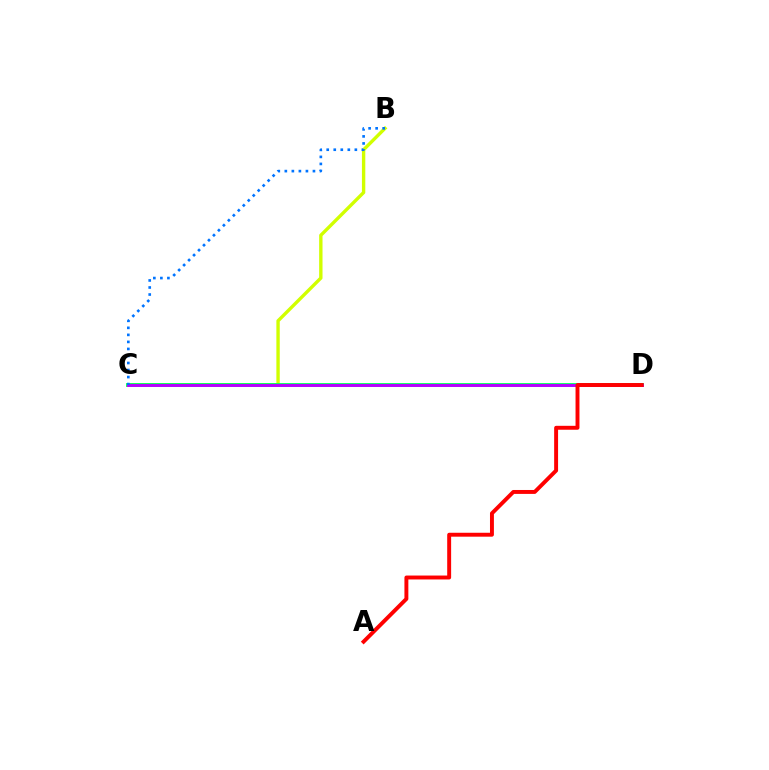{('B', 'C'): [{'color': '#d1ff00', 'line_style': 'solid', 'thickness': 2.43}, {'color': '#0074ff', 'line_style': 'dotted', 'thickness': 1.91}], ('C', 'D'): [{'color': '#00ff5c', 'line_style': 'solid', 'thickness': 2.75}, {'color': '#b900ff', 'line_style': 'solid', 'thickness': 2.1}], ('A', 'D'): [{'color': '#ff0000', 'line_style': 'solid', 'thickness': 2.83}]}